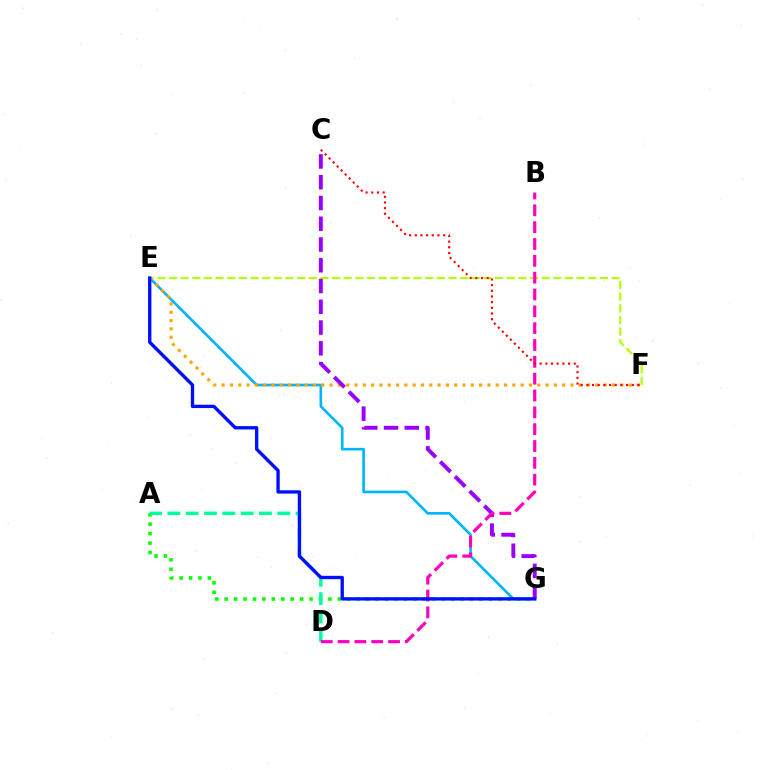{('E', 'F'): [{'color': '#b3ff00', 'line_style': 'dashed', 'thickness': 1.58}, {'color': '#ffa500', 'line_style': 'dotted', 'thickness': 2.26}], ('E', 'G'): [{'color': '#00b5ff', 'line_style': 'solid', 'thickness': 1.91}, {'color': '#0010ff', 'line_style': 'solid', 'thickness': 2.41}], ('A', 'G'): [{'color': '#08ff00', 'line_style': 'dotted', 'thickness': 2.56}], ('A', 'D'): [{'color': '#00ff9d', 'line_style': 'dashed', 'thickness': 2.49}], ('C', 'G'): [{'color': '#9b00ff', 'line_style': 'dashed', 'thickness': 2.82}], ('B', 'D'): [{'color': '#ff00bd', 'line_style': 'dashed', 'thickness': 2.29}], ('C', 'F'): [{'color': '#ff0000', 'line_style': 'dotted', 'thickness': 1.54}]}